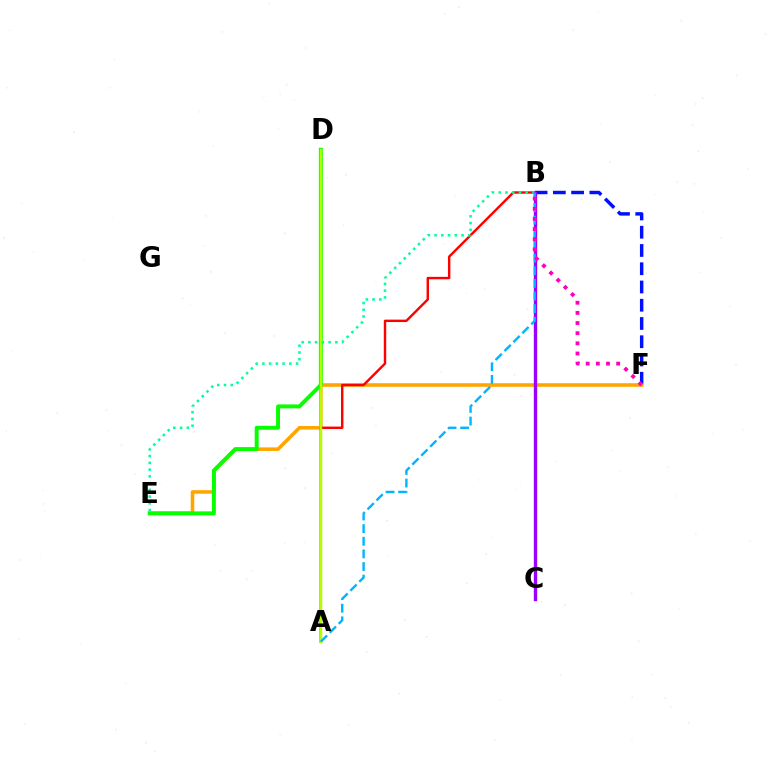{('B', 'F'): [{'color': '#0010ff', 'line_style': 'dashed', 'thickness': 2.48}, {'color': '#ff00bd', 'line_style': 'dotted', 'thickness': 2.76}], ('E', 'F'): [{'color': '#ffa500', 'line_style': 'solid', 'thickness': 2.57}], ('D', 'E'): [{'color': '#08ff00', 'line_style': 'solid', 'thickness': 2.84}], ('A', 'B'): [{'color': '#ff0000', 'line_style': 'solid', 'thickness': 1.74}, {'color': '#00b5ff', 'line_style': 'dashed', 'thickness': 1.72}], ('A', 'D'): [{'color': '#b3ff00', 'line_style': 'solid', 'thickness': 1.76}], ('B', 'E'): [{'color': '#00ff9d', 'line_style': 'dotted', 'thickness': 1.83}], ('B', 'C'): [{'color': '#9b00ff', 'line_style': 'solid', 'thickness': 2.42}]}